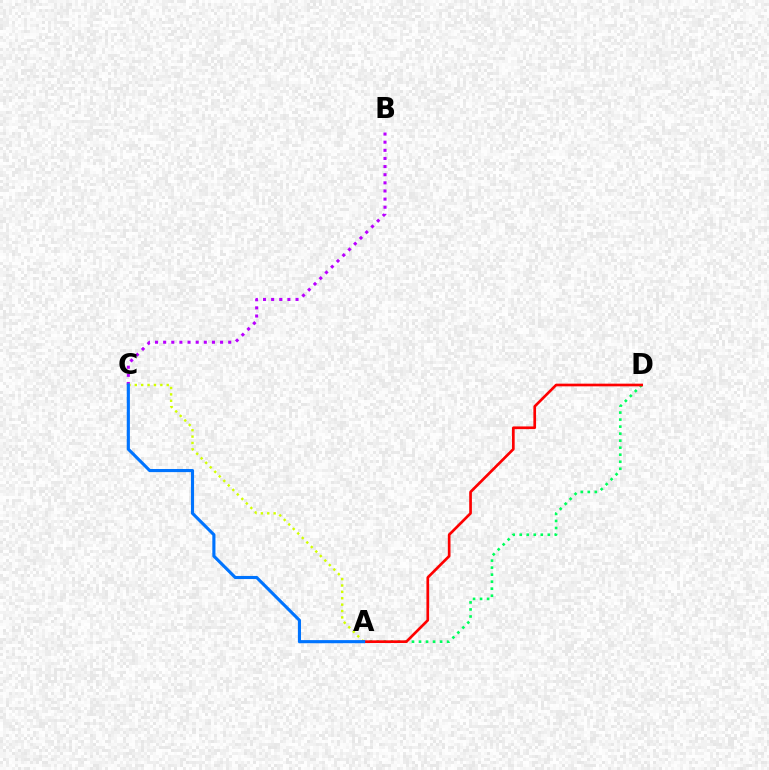{('A', 'D'): [{'color': '#00ff5c', 'line_style': 'dotted', 'thickness': 1.91}, {'color': '#ff0000', 'line_style': 'solid', 'thickness': 1.93}], ('B', 'C'): [{'color': '#b900ff', 'line_style': 'dotted', 'thickness': 2.21}], ('A', 'C'): [{'color': '#d1ff00', 'line_style': 'dotted', 'thickness': 1.73}, {'color': '#0074ff', 'line_style': 'solid', 'thickness': 2.25}]}